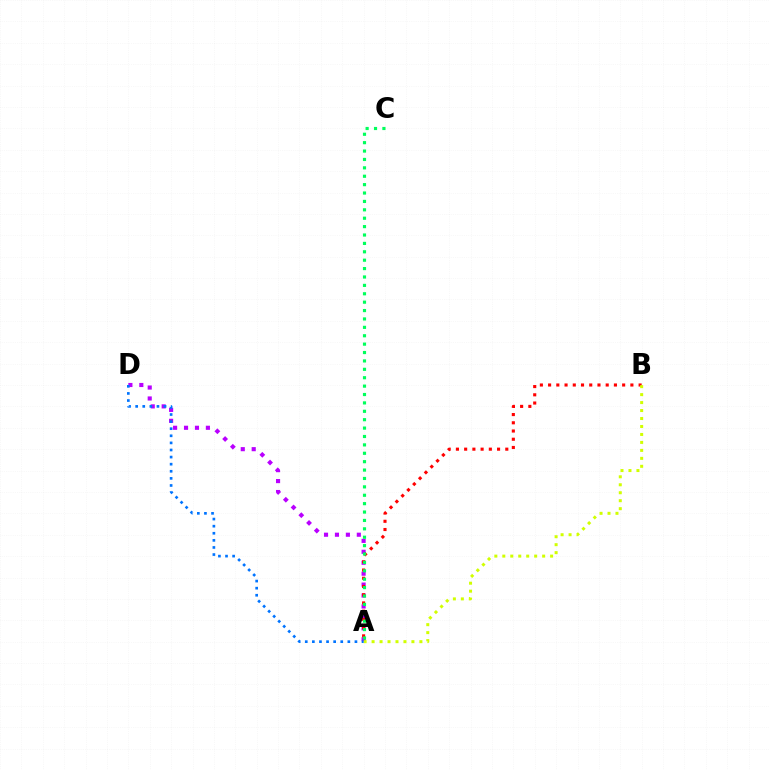{('A', 'D'): [{'color': '#b900ff', 'line_style': 'dotted', 'thickness': 2.97}, {'color': '#0074ff', 'line_style': 'dotted', 'thickness': 1.93}], ('A', 'B'): [{'color': '#ff0000', 'line_style': 'dotted', 'thickness': 2.24}, {'color': '#d1ff00', 'line_style': 'dotted', 'thickness': 2.16}], ('A', 'C'): [{'color': '#00ff5c', 'line_style': 'dotted', 'thickness': 2.28}]}